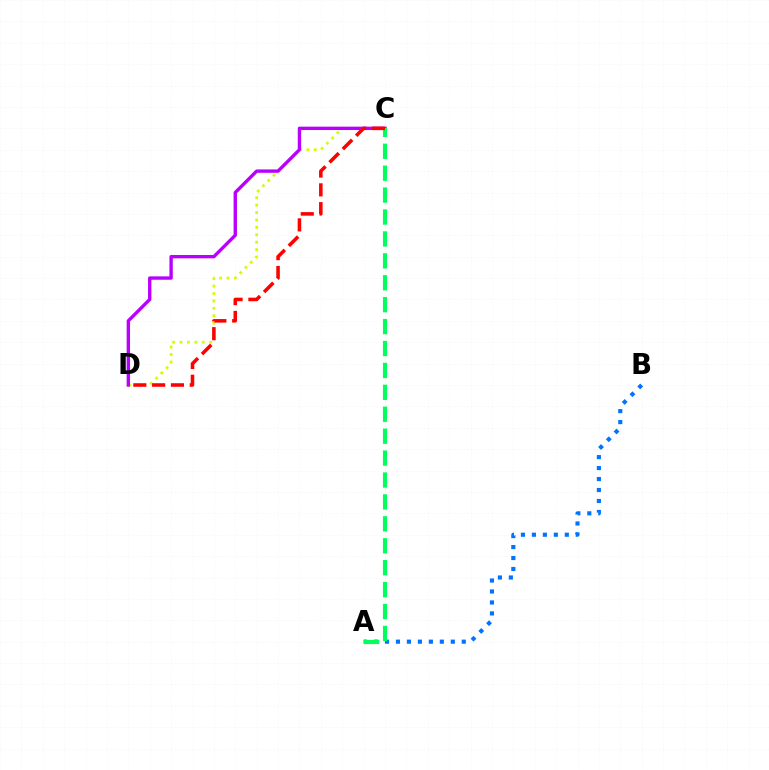{('C', 'D'): [{'color': '#d1ff00', 'line_style': 'dotted', 'thickness': 2.01}, {'color': '#b900ff', 'line_style': 'solid', 'thickness': 2.42}, {'color': '#ff0000', 'line_style': 'dashed', 'thickness': 2.56}], ('A', 'B'): [{'color': '#0074ff', 'line_style': 'dotted', 'thickness': 2.98}], ('A', 'C'): [{'color': '#00ff5c', 'line_style': 'dashed', 'thickness': 2.98}]}